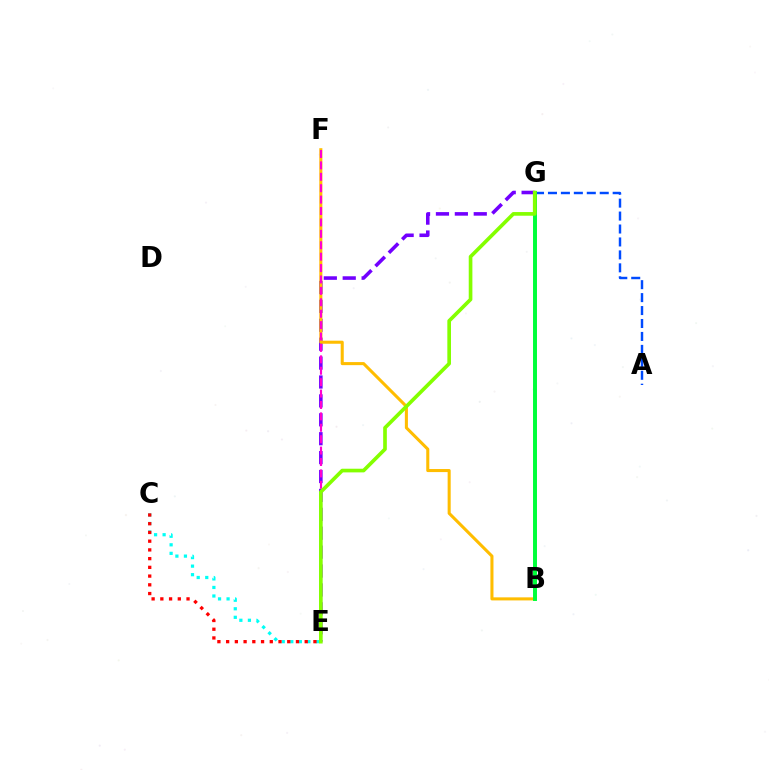{('A', 'G'): [{'color': '#004bff', 'line_style': 'dashed', 'thickness': 1.76}], ('E', 'G'): [{'color': '#7200ff', 'line_style': 'dashed', 'thickness': 2.57}, {'color': '#84ff00', 'line_style': 'solid', 'thickness': 2.64}], ('B', 'F'): [{'color': '#ffbd00', 'line_style': 'solid', 'thickness': 2.2}], ('C', 'E'): [{'color': '#00fff6', 'line_style': 'dotted', 'thickness': 2.32}, {'color': '#ff0000', 'line_style': 'dotted', 'thickness': 2.37}], ('B', 'G'): [{'color': '#00ff39', 'line_style': 'solid', 'thickness': 2.84}], ('E', 'F'): [{'color': '#ff00cf', 'line_style': 'dashed', 'thickness': 1.55}]}